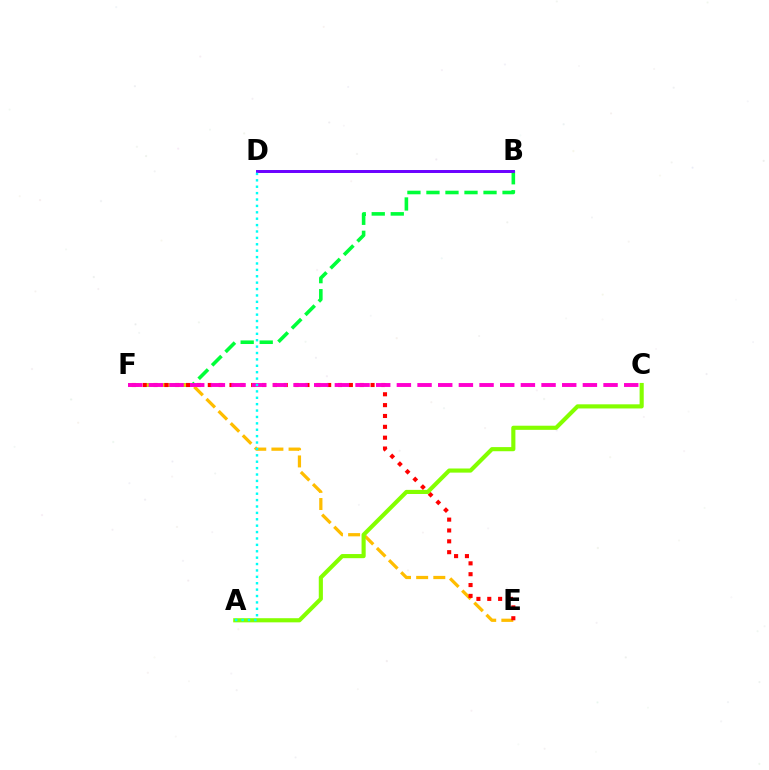{('B', 'D'): [{'color': '#004bff', 'line_style': 'solid', 'thickness': 1.99}, {'color': '#7200ff', 'line_style': 'solid', 'thickness': 2.04}], ('B', 'F'): [{'color': '#00ff39', 'line_style': 'dashed', 'thickness': 2.58}], ('E', 'F'): [{'color': '#ffbd00', 'line_style': 'dashed', 'thickness': 2.33}, {'color': '#ff0000', 'line_style': 'dotted', 'thickness': 2.95}], ('A', 'C'): [{'color': '#84ff00', 'line_style': 'solid', 'thickness': 2.97}], ('C', 'F'): [{'color': '#ff00cf', 'line_style': 'dashed', 'thickness': 2.81}], ('A', 'D'): [{'color': '#00fff6', 'line_style': 'dotted', 'thickness': 1.74}]}